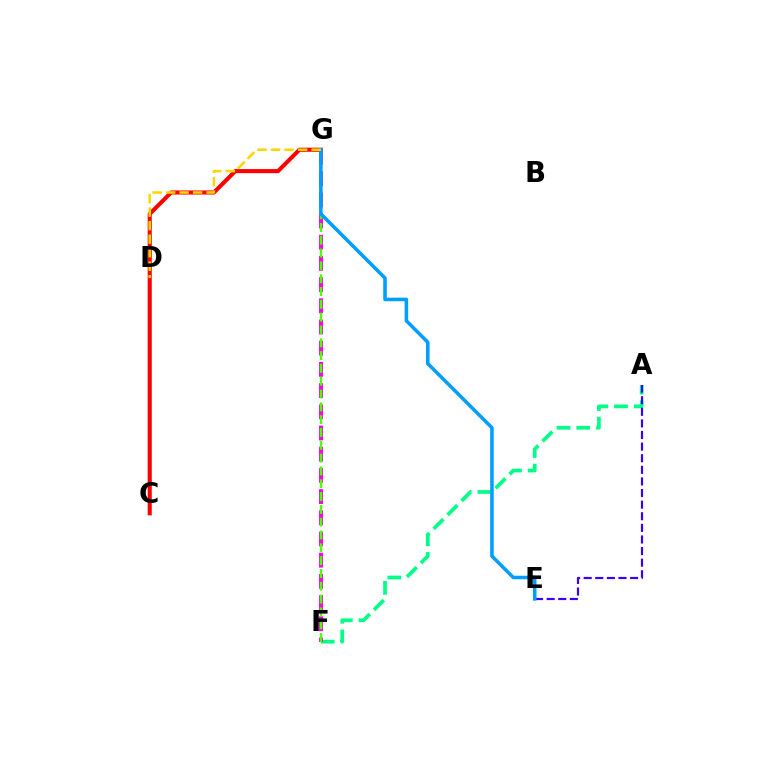{('A', 'F'): [{'color': '#00ff86', 'line_style': 'dashed', 'thickness': 2.68}], ('C', 'G'): [{'color': '#ff0000', 'line_style': 'solid', 'thickness': 2.94}], ('A', 'E'): [{'color': '#3700ff', 'line_style': 'dashed', 'thickness': 1.58}], ('F', 'G'): [{'color': '#ff00ed', 'line_style': 'dashed', 'thickness': 2.88}, {'color': '#4fff00', 'line_style': 'dashed', 'thickness': 1.74}], ('E', 'G'): [{'color': '#009eff', 'line_style': 'solid', 'thickness': 2.55}], ('D', 'G'): [{'color': '#ffd500', 'line_style': 'dashed', 'thickness': 1.84}]}